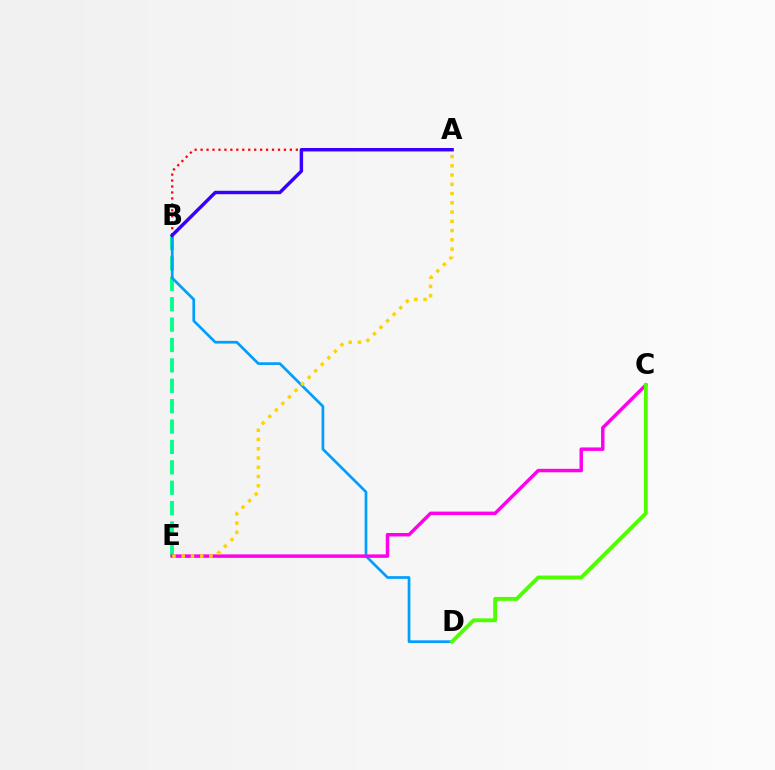{('B', 'E'): [{'color': '#00ff86', 'line_style': 'dashed', 'thickness': 2.77}], ('A', 'B'): [{'color': '#ff0000', 'line_style': 'dotted', 'thickness': 1.62}, {'color': '#3700ff', 'line_style': 'solid', 'thickness': 2.47}], ('B', 'D'): [{'color': '#009eff', 'line_style': 'solid', 'thickness': 1.94}], ('C', 'E'): [{'color': '#ff00ed', 'line_style': 'solid', 'thickness': 2.5}], ('C', 'D'): [{'color': '#4fff00', 'line_style': 'solid', 'thickness': 2.79}], ('A', 'E'): [{'color': '#ffd500', 'line_style': 'dotted', 'thickness': 2.51}]}